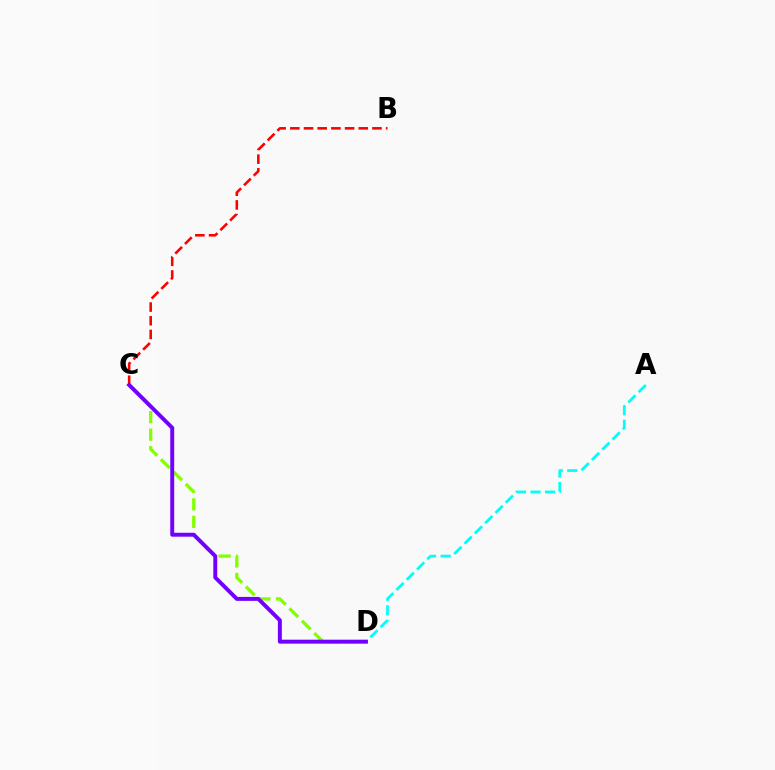{('C', 'D'): [{'color': '#84ff00', 'line_style': 'dashed', 'thickness': 2.38}, {'color': '#7200ff', 'line_style': 'solid', 'thickness': 2.84}], ('A', 'D'): [{'color': '#00fff6', 'line_style': 'dashed', 'thickness': 1.98}], ('B', 'C'): [{'color': '#ff0000', 'line_style': 'dashed', 'thickness': 1.86}]}